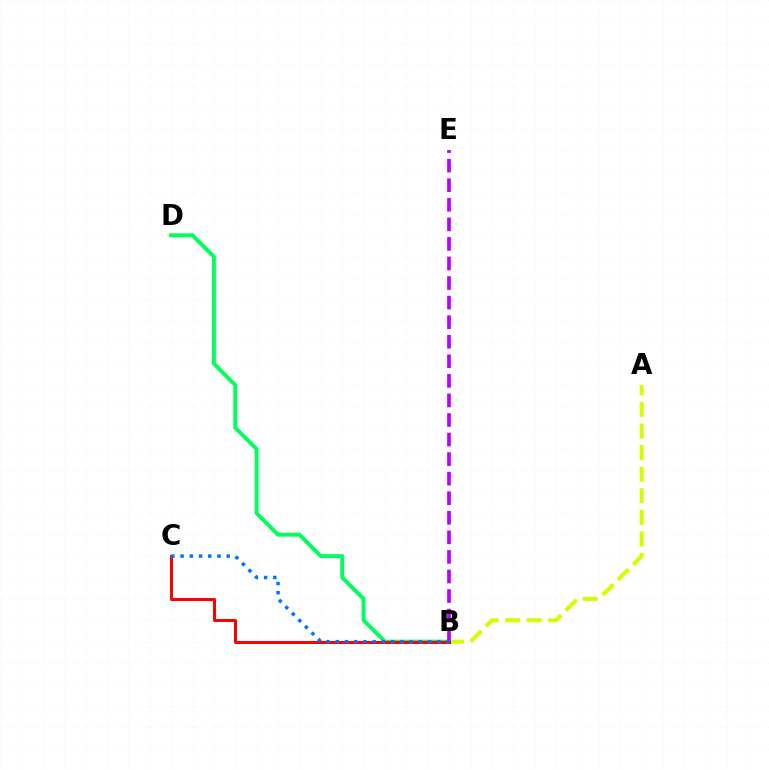{('B', 'D'): [{'color': '#00ff5c', 'line_style': 'solid', 'thickness': 2.84}], ('A', 'B'): [{'color': '#d1ff00', 'line_style': 'dashed', 'thickness': 2.93}], ('B', 'C'): [{'color': '#ff0000', 'line_style': 'solid', 'thickness': 2.16}, {'color': '#0074ff', 'line_style': 'dotted', 'thickness': 2.51}], ('B', 'E'): [{'color': '#b900ff', 'line_style': 'dashed', 'thickness': 2.66}]}